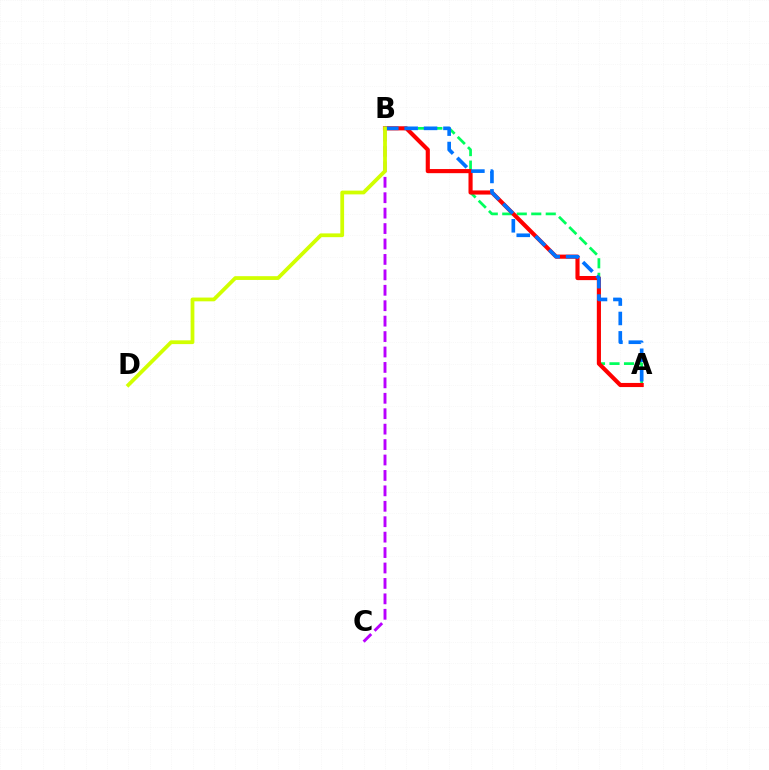{('B', 'C'): [{'color': '#b900ff', 'line_style': 'dashed', 'thickness': 2.1}], ('A', 'B'): [{'color': '#00ff5c', 'line_style': 'dashed', 'thickness': 1.97}, {'color': '#ff0000', 'line_style': 'solid', 'thickness': 2.97}, {'color': '#0074ff', 'line_style': 'dashed', 'thickness': 2.63}], ('B', 'D'): [{'color': '#d1ff00', 'line_style': 'solid', 'thickness': 2.71}]}